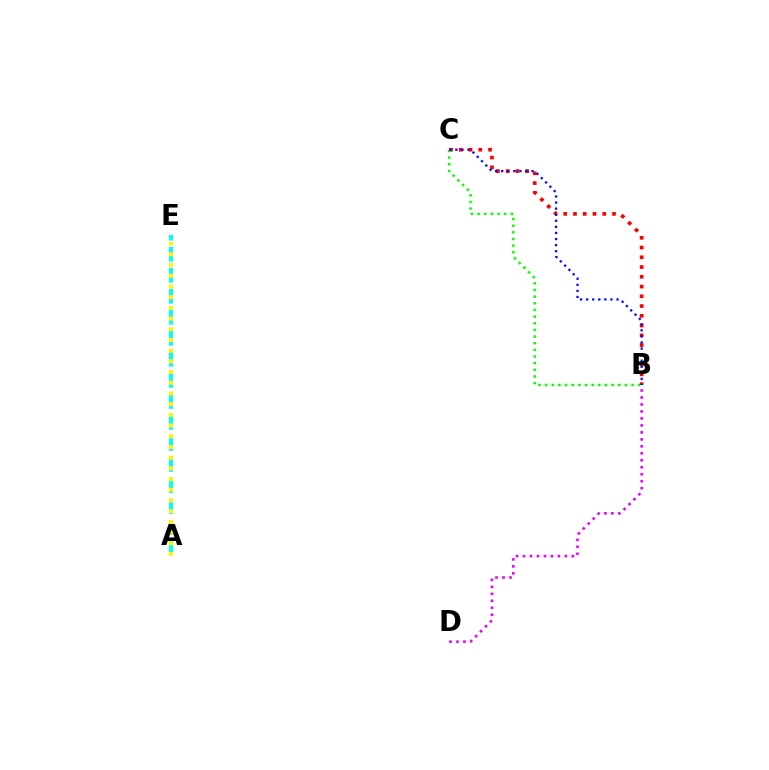{('B', 'C'): [{'color': '#ff0000', 'line_style': 'dotted', 'thickness': 2.65}, {'color': '#08ff00', 'line_style': 'dotted', 'thickness': 1.81}, {'color': '#0010ff', 'line_style': 'dotted', 'thickness': 1.65}], ('A', 'E'): [{'color': '#00fff6', 'line_style': 'dashed', 'thickness': 2.86}, {'color': '#fcf500', 'line_style': 'dotted', 'thickness': 2.91}], ('B', 'D'): [{'color': '#ee00ff', 'line_style': 'dotted', 'thickness': 1.9}]}